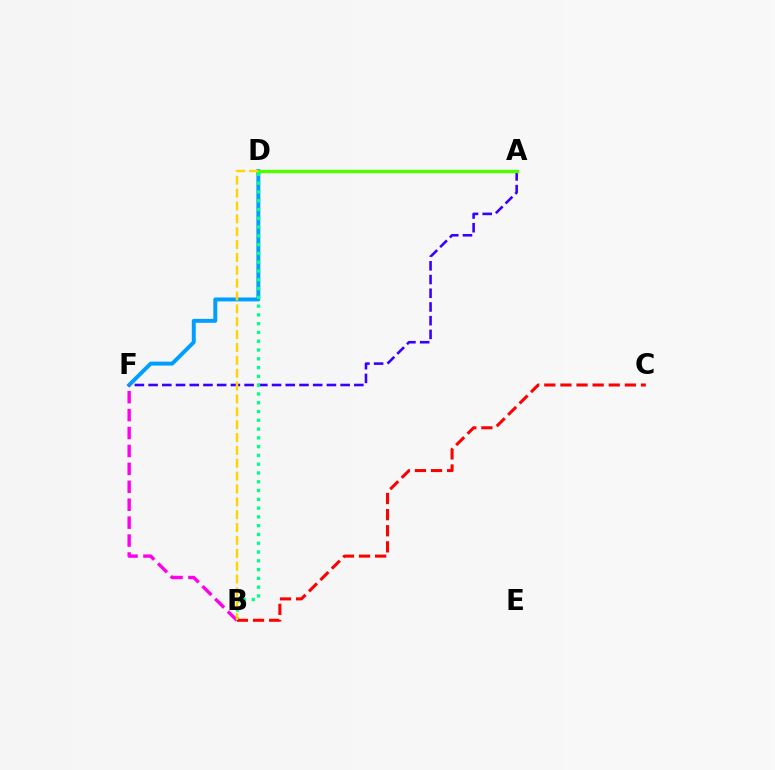{('A', 'F'): [{'color': '#3700ff', 'line_style': 'dashed', 'thickness': 1.86}], ('D', 'F'): [{'color': '#009eff', 'line_style': 'solid', 'thickness': 2.83}], ('A', 'D'): [{'color': '#4fff00', 'line_style': 'solid', 'thickness': 2.43}], ('B', 'D'): [{'color': '#00ff86', 'line_style': 'dotted', 'thickness': 2.39}, {'color': '#ffd500', 'line_style': 'dashed', 'thickness': 1.75}], ('B', 'F'): [{'color': '#ff00ed', 'line_style': 'dashed', 'thickness': 2.43}], ('B', 'C'): [{'color': '#ff0000', 'line_style': 'dashed', 'thickness': 2.19}]}